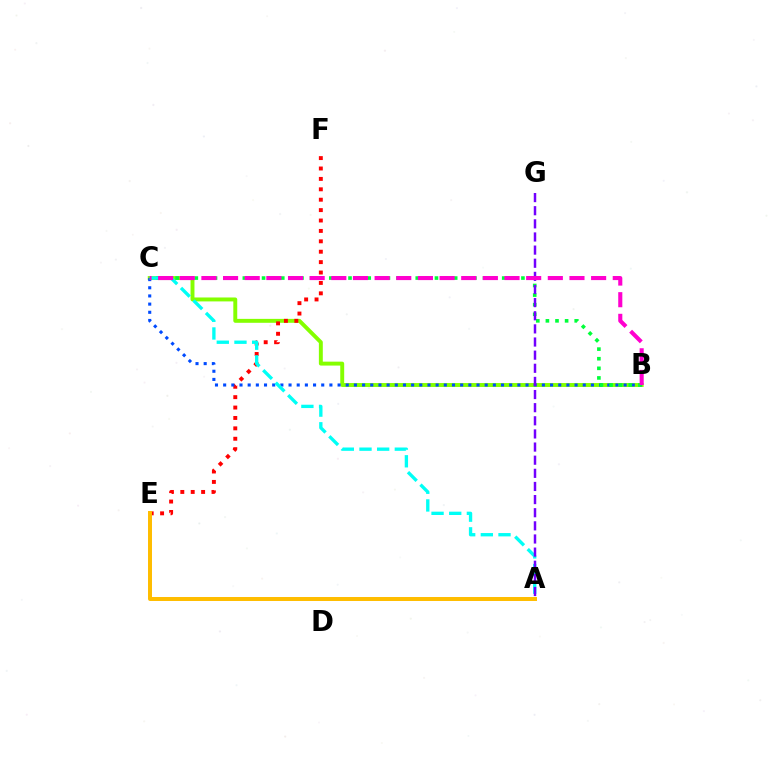{('B', 'C'): [{'color': '#84ff00', 'line_style': 'solid', 'thickness': 2.83}, {'color': '#004bff', 'line_style': 'dotted', 'thickness': 2.22}, {'color': '#00ff39', 'line_style': 'dotted', 'thickness': 2.61}, {'color': '#ff00cf', 'line_style': 'dashed', 'thickness': 2.94}], ('E', 'F'): [{'color': '#ff0000', 'line_style': 'dotted', 'thickness': 2.83}], ('A', 'C'): [{'color': '#00fff6', 'line_style': 'dashed', 'thickness': 2.4}], ('A', 'G'): [{'color': '#7200ff', 'line_style': 'dashed', 'thickness': 1.78}], ('A', 'E'): [{'color': '#ffbd00', 'line_style': 'solid', 'thickness': 2.86}]}